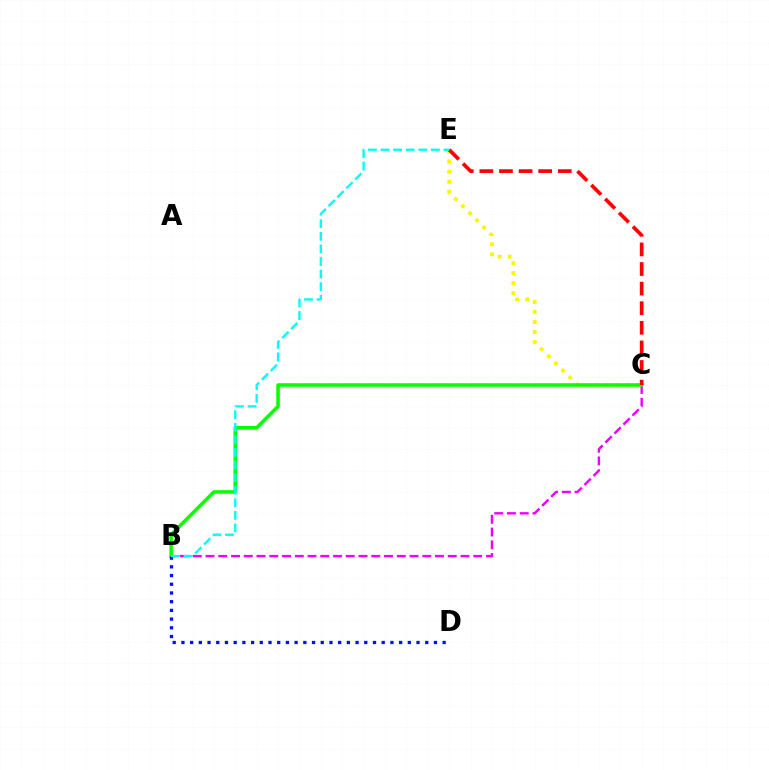{('B', 'C'): [{'color': '#ee00ff', 'line_style': 'dashed', 'thickness': 1.73}, {'color': '#08ff00', 'line_style': 'solid', 'thickness': 2.55}], ('C', 'E'): [{'color': '#fcf500', 'line_style': 'dotted', 'thickness': 2.73}, {'color': '#ff0000', 'line_style': 'dashed', 'thickness': 2.66}], ('B', 'D'): [{'color': '#0010ff', 'line_style': 'dotted', 'thickness': 2.37}], ('B', 'E'): [{'color': '#00fff6', 'line_style': 'dashed', 'thickness': 1.71}]}